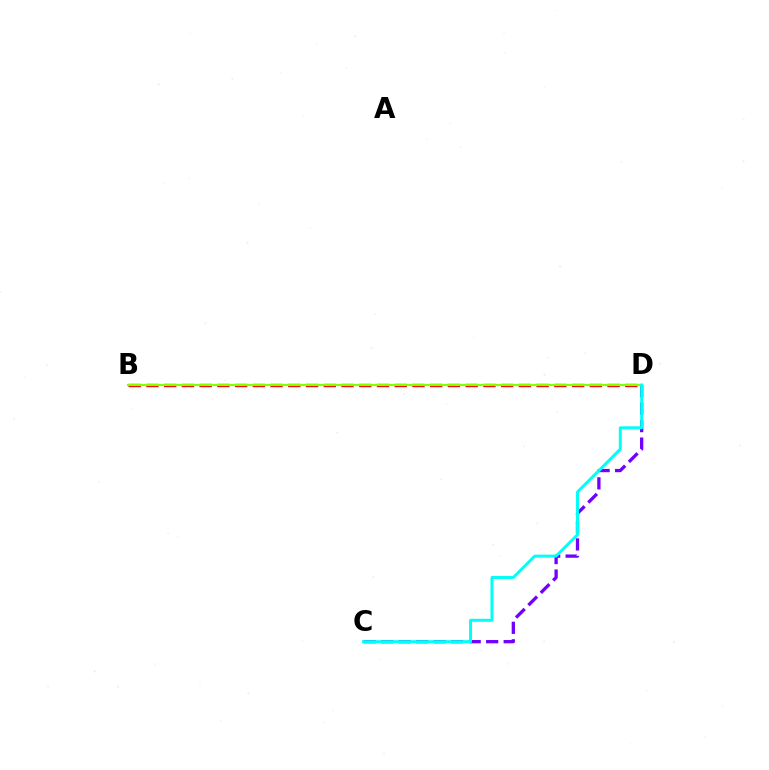{('C', 'D'): [{'color': '#7200ff', 'line_style': 'dashed', 'thickness': 2.38}, {'color': '#00fff6', 'line_style': 'solid', 'thickness': 2.13}], ('B', 'D'): [{'color': '#ff0000', 'line_style': 'dashed', 'thickness': 2.41}, {'color': '#84ff00', 'line_style': 'solid', 'thickness': 1.53}]}